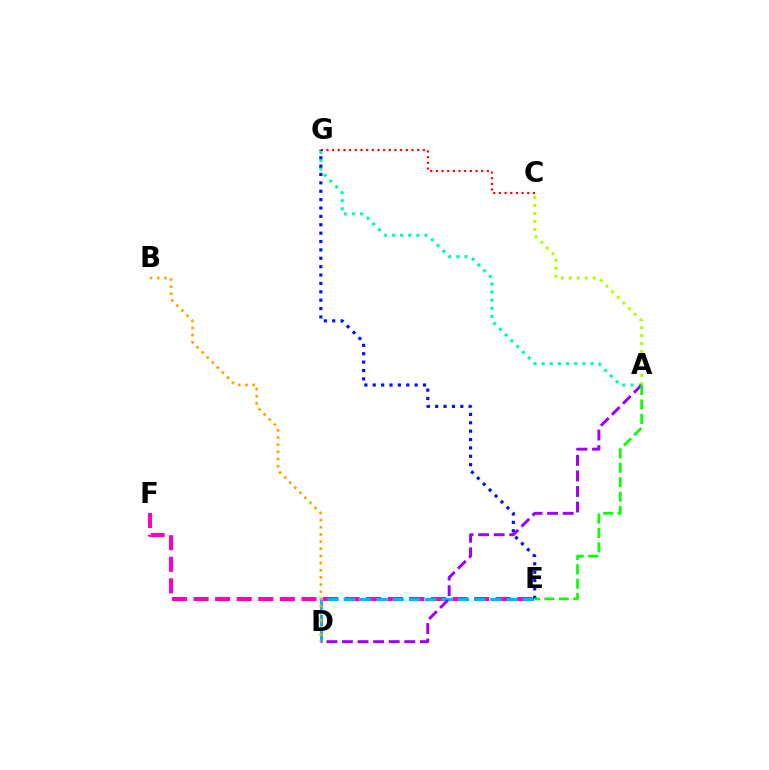{('E', 'F'): [{'color': '#ff00bd', 'line_style': 'dashed', 'thickness': 2.93}], ('A', 'G'): [{'color': '#00ff9d', 'line_style': 'dotted', 'thickness': 2.21}], ('D', 'E'): [{'color': '#00b5ff', 'line_style': 'dashed', 'thickness': 2.21}], ('A', 'C'): [{'color': '#b3ff00', 'line_style': 'dotted', 'thickness': 2.17}], ('C', 'G'): [{'color': '#ff0000', 'line_style': 'dotted', 'thickness': 1.54}], ('A', 'D'): [{'color': '#9b00ff', 'line_style': 'dashed', 'thickness': 2.12}], ('B', 'D'): [{'color': '#ffa500', 'line_style': 'dotted', 'thickness': 1.95}], ('E', 'G'): [{'color': '#0010ff', 'line_style': 'dotted', 'thickness': 2.28}], ('A', 'E'): [{'color': '#08ff00', 'line_style': 'dashed', 'thickness': 1.96}]}